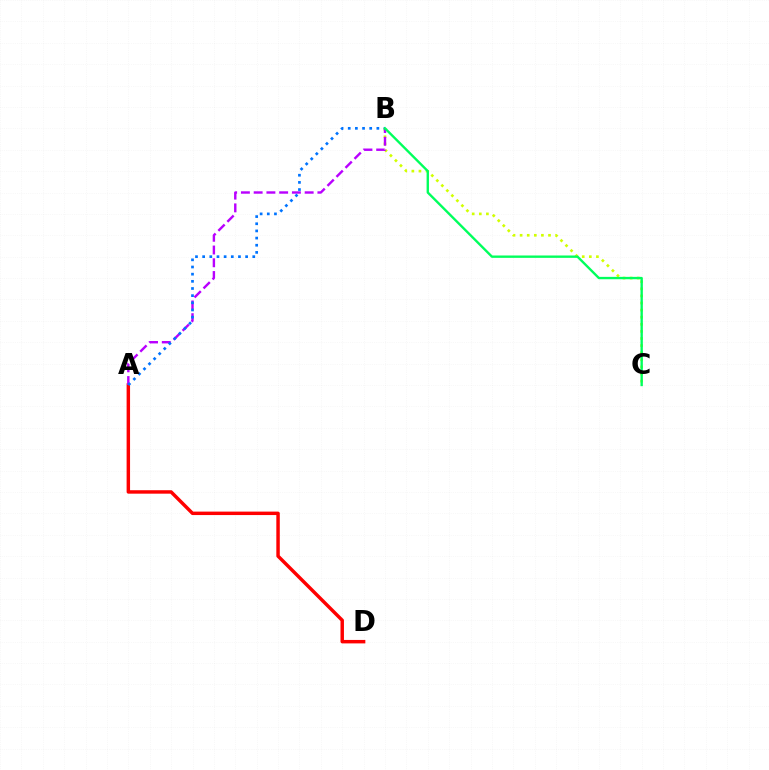{('A', 'D'): [{'color': '#ff0000', 'line_style': 'solid', 'thickness': 2.49}], ('B', 'C'): [{'color': '#d1ff00', 'line_style': 'dotted', 'thickness': 1.93}, {'color': '#00ff5c', 'line_style': 'solid', 'thickness': 1.7}], ('A', 'B'): [{'color': '#b900ff', 'line_style': 'dashed', 'thickness': 1.73}, {'color': '#0074ff', 'line_style': 'dotted', 'thickness': 1.95}]}